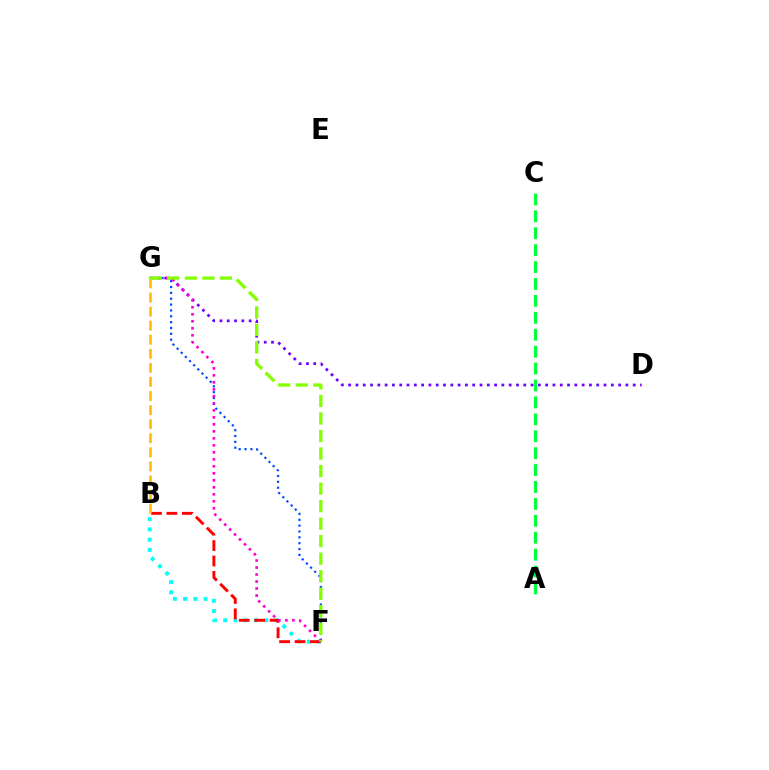{('F', 'G'): [{'color': '#004bff', 'line_style': 'dotted', 'thickness': 1.59}, {'color': '#ff00cf', 'line_style': 'dotted', 'thickness': 1.9}, {'color': '#84ff00', 'line_style': 'dashed', 'thickness': 2.38}], ('B', 'F'): [{'color': '#00fff6', 'line_style': 'dotted', 'thickness': 2.79}, {'color': '#ff0000', 'line_style': 'dashed', 'thickness': 2.1}], ('D', 'G'): [{'color': '#7200ff', 'line_style': 'dotted', 'thickness': 1.98}], ('A', 'C'): [{'color': '#00ff39', 'line_style': 'dashed', 'thickness': 2.3}], ('B', 'G'): [{'color': '#ffbd00', 'line_style': 'dashed', 'thickness': 1.91}]}